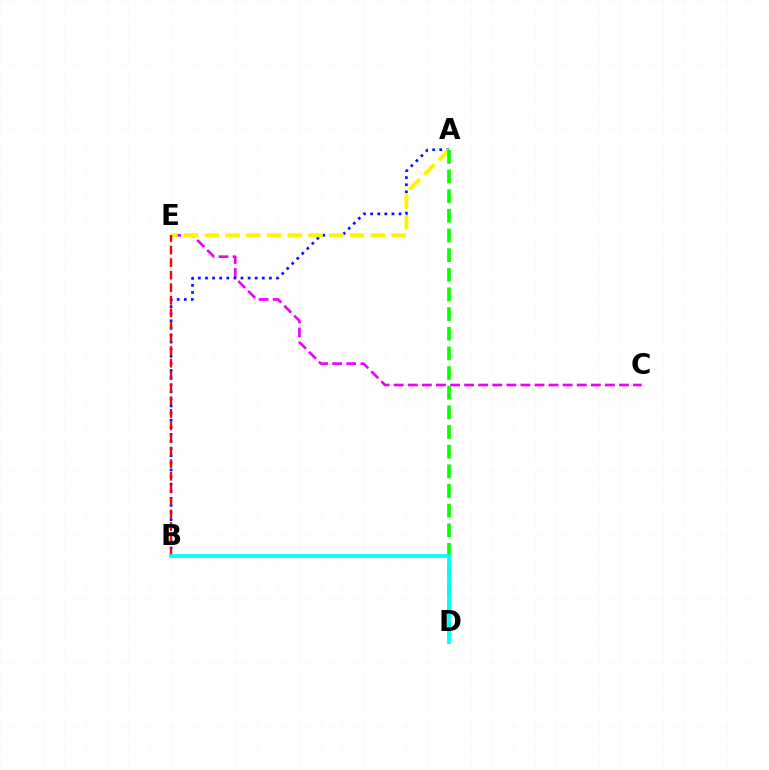{('C', 'E'): [{'color': '#ee00ff', 'line_style': 'dashed', 'thickness': 1.91}], ('A', 'B'): [{'color': '#0010ff', 'line_style': 'dotted', 'thickness': 1.93}], ('A', 'E'): [{'color': '#fcf500', 'line_style': 'dashed', 'thickness': 2.82}], ('A', 'D'): [{'color': '#08ff00', 'line_style': 'dashed', 'thickness': 2.67}], ('B', 'E'): [{'color': '#ff0000', 'line_style': 'dashed', 'thickness': 1.71}], ('B', 'D'): [{'color': '#00fff6', 'line_style': 'solid', 'thickness': 2.71}]}